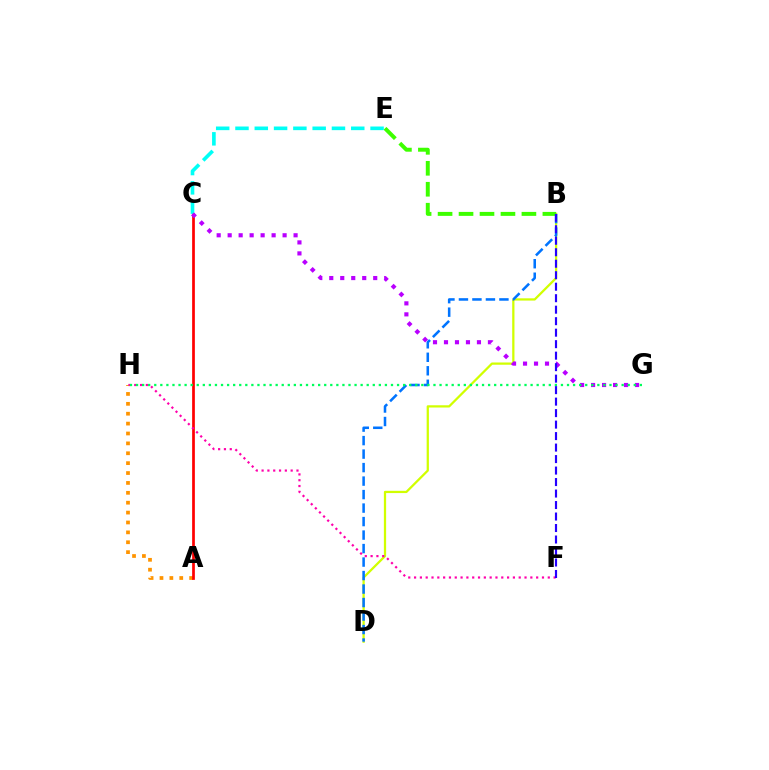{('B', 'D'): [{'color': '#d1ff00', 'line_style': 'solid', 'thickness': 1.63}, {'color': '#0074ff', 'line_style': 'dashed', 'thickness': 1.83}], ('A', 'H'): [{'color': '#ff9400', 'line_style': 'dotted', 'thickness': 2.69}], ('A', 'C'): [{'color': '#ff0000', 'line_style': 'solid', 'thickness': 1.96}], ('B', 'E'): [{'color': '#3dff00', 'line_style': 'dashed', 'thickness': 2.85}], ('C', 'E'): [{'color': '#00fff6', 'line_style': 'dashed', 'thickness': 2.62}], ('F', 'H'): [{'color': '#ff00ac', 'line_style': 'dotted', 'thickness': 1.58}], ('C', 'G'): [{'color': '#b900ff', 'line_style': 'dotted', 'thickness': 2.99}], ('G', 'H'): [{'color': '#00ff5c', 'line_style': 'dotted', 'thickness': 1.65}], ('B', 'F'): [{'color': '#2500ff', 'line_style': 'dashed', 'thickness': 1.56}]}